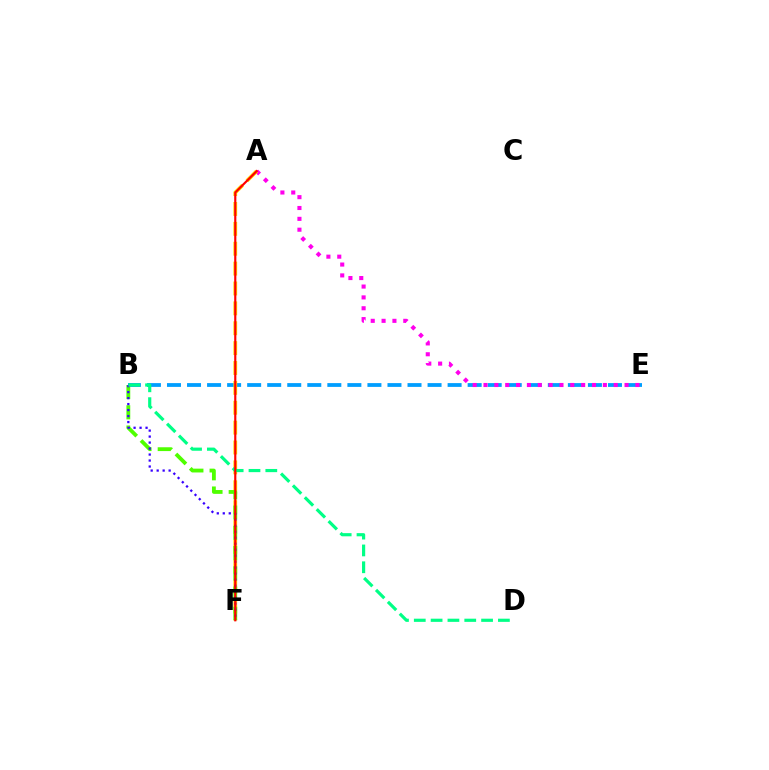{('B', 'E'): [{'color': '#009eff', 'line_style': 'dashed', 'thickness': 2.72}], ('A', 'E'): [{'color': '#ff00ed', 'line_style': 'dotted', 'thickness': 2.95}], ('A', 'F'): [{'color': '#ffd500', 'line_style': 'dashed', 'thickness': 2.7}, {'color': '#ff0000', 'line_style': 'solid', 'thickness': 1.56}], ('B', 'F'): [{'color': '#4fff00', 'line_style': 'dashed', 'thickness': 2.75}, {'color': '#3700ff', 'line_style': 'dotted', 'thickness': 1.63}], ('B', 'D'): [{'color': '#00ff86', 'line_style': 'dashed', 'thickness': 2.29}]}